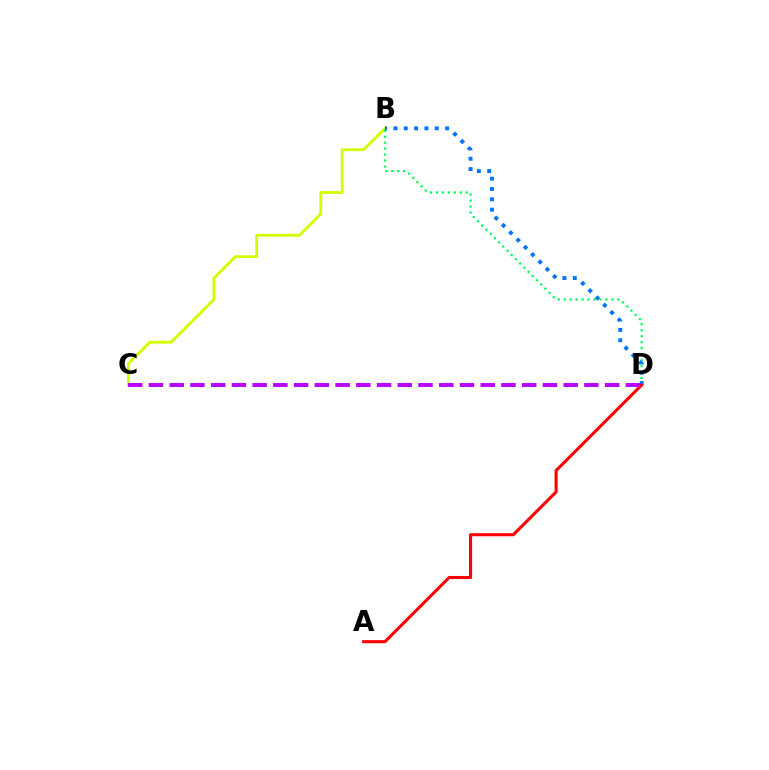{('B', 'C'): [{'color': '#d1ff00', 'line_style': 'solid', 'thickness': 2.06}], ('B', 'D'): [{'color': '#00ff5c', 'line_style': 'dotted', 'thickness': 1.62}, {'color': '#0074ff', 'line_style': 'dotted', 'thickness': 2.81}], ('A', 'D'): [{'color': '#ff0000', 'line_style': 'solid', 'thickness': 2.2}], ('C', 'D'): [{'color': '#b900ff', 'line_style': 'dashed', 'thickness': 2.82}]}